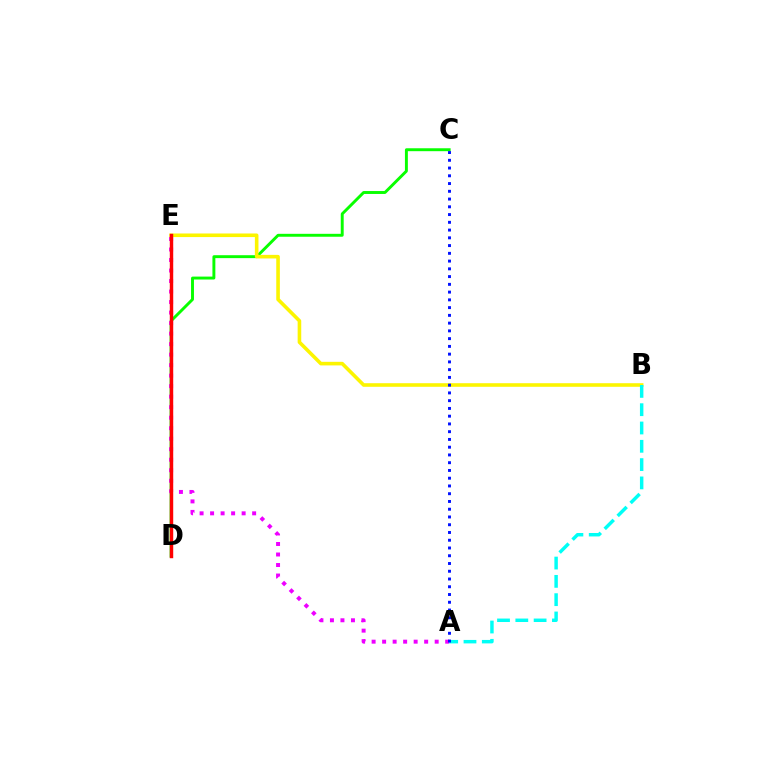{('C', 'D'): [{'color': '#08ff00', 'line_style': 'solid', 'thickness': 2.1}], ('A', 'E'): [{'color': '#ee00ff', 'line_style': 'dotted', 'thickness': 2.86}], ('B', 'E'): [{'color': '#fcf500', 'line_style': 'solid', 'thickness': 2.58}], ('A', 'B'): [{'color': '#00fff6', 'line_style': 'dashed', 'thickness': 2.49}], ('D', 'E'): [{'color': '#ff0000', 'line_style': 'solid', 'thickness': 2.47}], ('A', 'C'): [{'color': '#0010ff', 'line_style': 'dotted', 'thickness': 2.11}]}